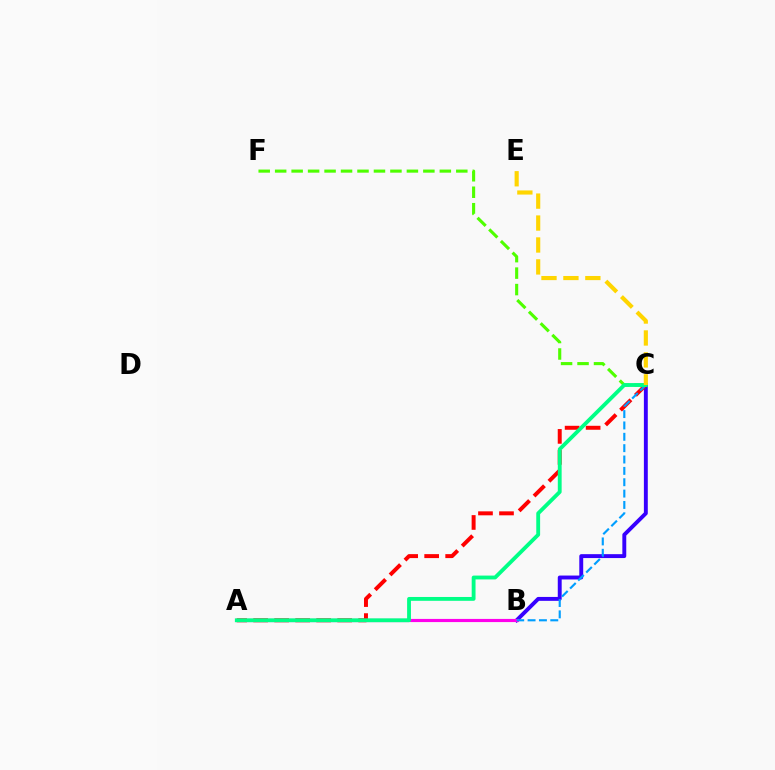{('B', 'C'): [{'color': '#3700ff', 'line_style': 'solid', 'thickness': 2.81}, {'color': '#009eff', 'line_style': 'dashed', 'thickness': 1.54}], ('A', 'C'): [{'color': '#ff0000', 'line_style': 'dashed', 'thickness': 2.85}, {'color': '#00ff86', 'line_style': 'solid', 'thickness': 2.76}], ('A', 'B'): [{'color': '#ff00ed', 'line_style': 'solid', 'thickness': 2.28}], ('C', 'F'): [{'color': '#4fff00', 'line_style': 'dashed', 'thickness': 2.24}], ('C', 'E'): [{'color': '#ffd500', 'line_style': 'dashed', 'thickness': 2.98}]}